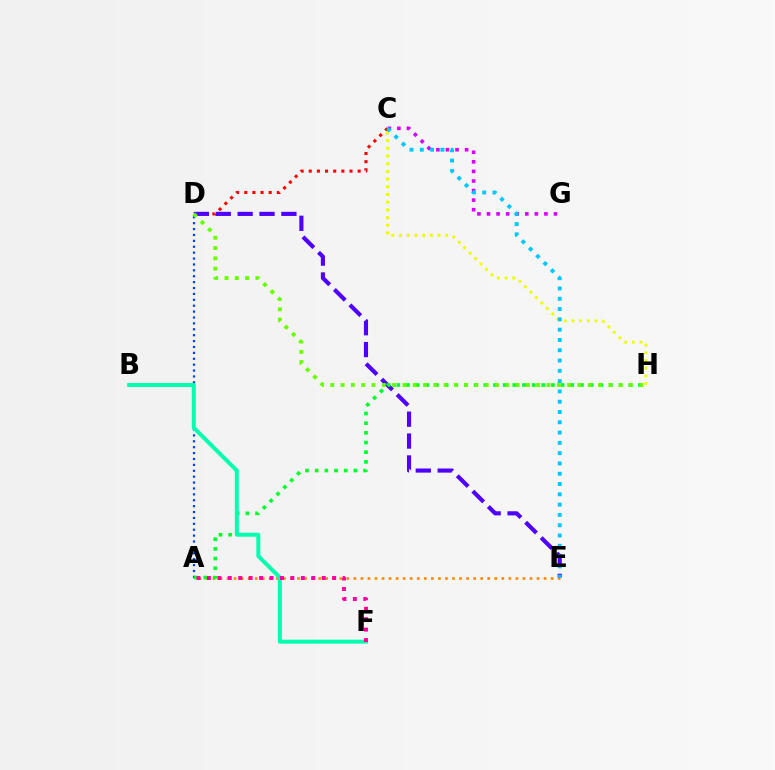{('C', 'D'): [{'color': '#ff0000', 'line_style': 'dotted', 'thickness': 2.21}], ('A', 'E'): [{'color': '#ff8800', 'line_style': 'dotted', 'thickness': 1.91}], ('D', 'E'): [{'color': '#4f00ff', 'line_style': 'dashed', 'thickness': 2.97}], ('A', 'D'): [{'color': '#003fff', 'line_style': 'dotted', 'thickness': 1.6}], ('A', 'H'): [{'color': '#00ff27', 'line_style': 'dotted', 'thickness': 2.63}], ('C', 'G'): [{'color': '#d600ff', 'line_style': 'dotted', 'thickness': 2.6}], ('B', 'F'): [{'color': '#00ffaf', 'line_style': 'solid', 'thickness': 2.86}], ('A', 'F'): [{'color': '#ff00a0', 'line_style': 'dotted', 'thickness': 2.83}], ('C', 'H'): [{'color': '#eeff00', 'line_style': 'dotted', 'thickness': 2.09}], ('C', 'E'): [{'color': '#00c7ff', 'line_style': 'dotted', 'thickness': 2.8}], ('D', 'H'): [{'color': '#66ff00', 'line_style': 'dotted', 'thickness': 2.8}]}